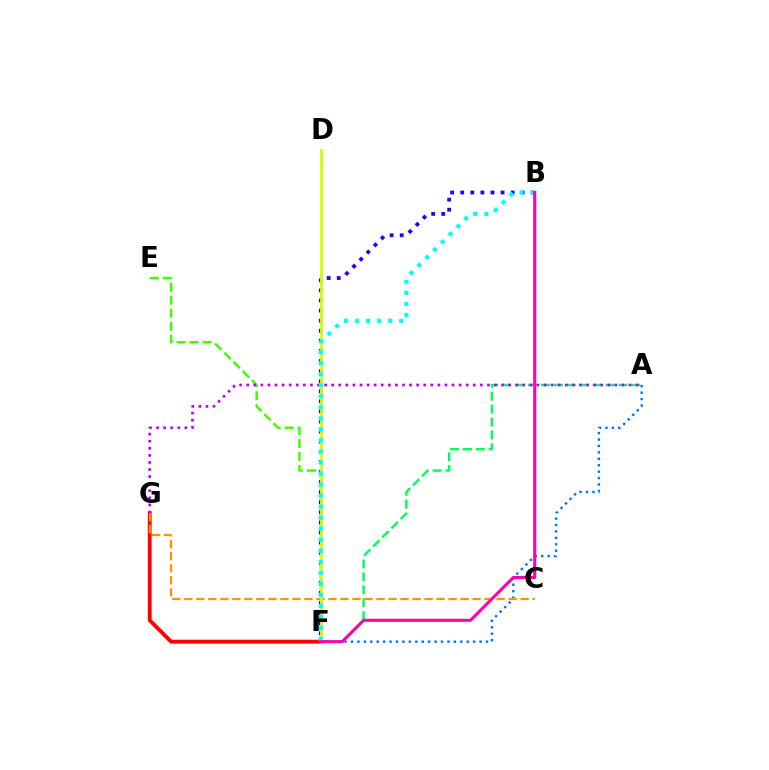{('E', 'F'): [{'color': '#3dff00', 'line_style': 'dashed', 'thickness': 1.77}], ('A', 'F'): [{'color': '#0074ff', 'line_style': 'dotted', 'thickness': 1.75}, {'color': '#00ff5c', 'line_style': 'dashed', 'thickness': 1.76}], ('F', 'G'): [{'color': '#ff0000', 'line_style': 'solid', 'thickness': 2.77}], ('A', 'G'): [{'color': '#b900ff', 'line_style': 'dotted', 'thickness': 1.92}], ('B', 'F'): [{'color': '#2500ff', 'line_style': 'dotted', 'thickness': 2.74}, {'color': '#00fff6', 'line_style': 'dotted', 'thickness': 3.0}, {'color': '#ff00ac', 'line_style': 'solid', 'thickness': 2.21}], ('C', 'G'): [{'color': '#ff9400', 'line_style': 'dashed', 'thickness': 1.63}], ('D', 'F'): [{'color': '#d1ff00', 'line_style': 'solid', 'thickness': 2.05}]}